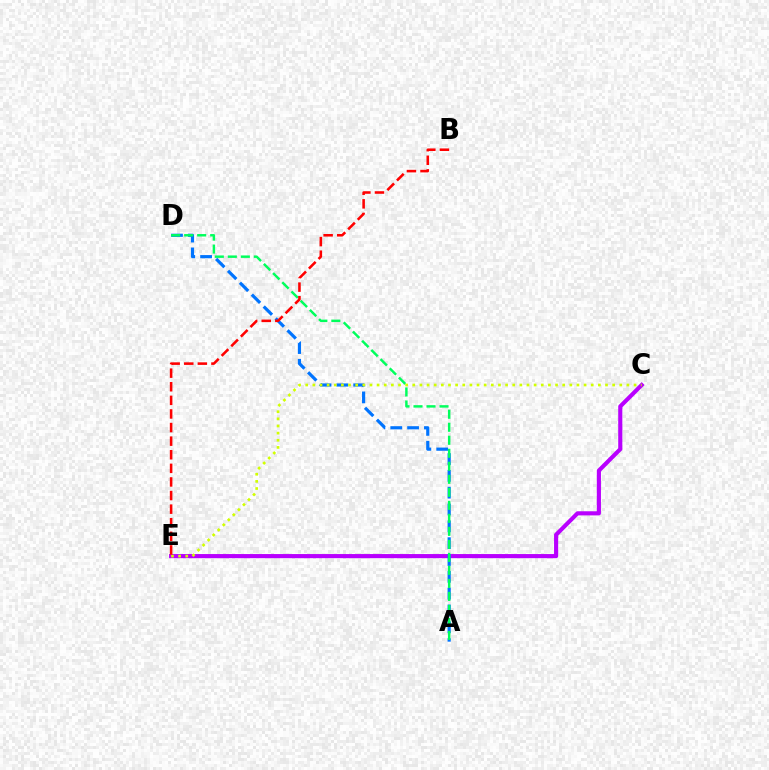{('C', 'E'): [{'color': '#b900ff', 'line_style': 'solid', 'thickness': 2.97}, {'color': '#d1ff00', 'line_style': 'dotted', 'thickness': 1.94}], ('A', 'D'): [{'color': '#0074ff', 'line_style': 'dashed', 'thickness': 2.29}, {'color': '#00ff5c', 'line_style': 'dashed', 'thickness': 1.77}], ('B', 'E'): [{'color': '#ff0000', 'line_style': 'dashed', 'thickness': 1.85}]}